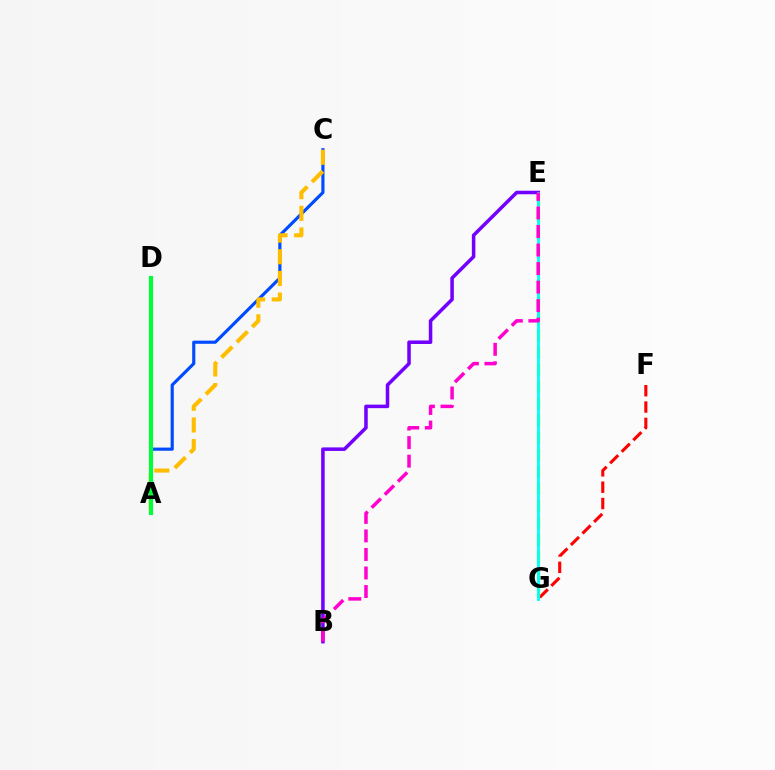{('F', 'G'): [{'color': '#ff0000', 'line_style': 'dashed', 'thickness': 2.22}], ('E', 'G'): [{'color': '#84ff00', 'line_style': 'dashed', 'thickness': 2.31}, {'color': '#00fff6', 'line_style': 'solid', 'thickness': 2.05}], ('B', 'E'): [{'color': '#7200ff', 'line_style': 'solid', 'thickness': 2.54}, {'color': '#ff00cf', 'line_style': 'dashed', 'thickness': 2.52}], ('A', 'C'): [{'color': '#004bff', 'line_style': 'solid', 'thickness': 2.27}, {'color': '#ffbd00', 'line_style': 'dashed', 'thickness': 2.94}], ('A', 'D'): [{'color': '#00ff39', 'line_style': 'solid', 'thickness': 2.98}]}